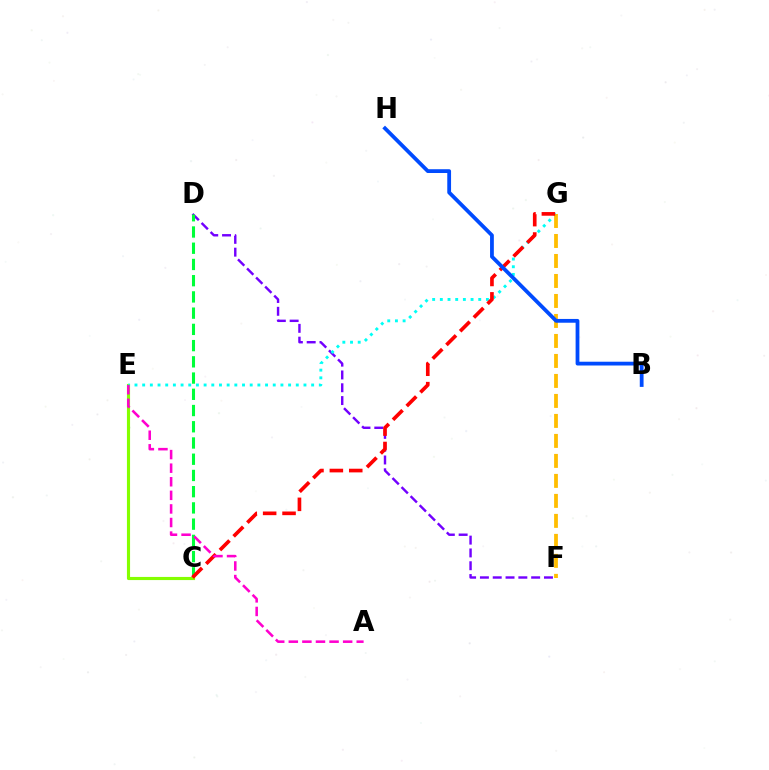{('D', 'F'): [{'color': '#7200ff', 'line_style': 'dashed', 'thickness': 1.74}], ('C', 'D'): [{'color': '#00ff39', 'line_style': 'dashed', 'thickness': 2.2}], ('C', 'E'): [{'color': '#84ff00', 'line_style': 'solid', 'thickness': 2.25}], ('E', 'G'): [{'color': '#00fff6', 'line_style': 'dotted', 'thickness': 2.09}], ('F', 'G'): [{'color': '#ffbd00', 'line_style': 'dashed', 'thickness': 2.72}], ('C', 'G'): [{'color': '#ff0000', 'line_style': 'dashed', 'thickness': 2.63}], ('B', 'H'): [{'color': '#004bff', 'line_style': 'solid', 'thickness': 2.73}], ('A', 'E'): [{'color': '#ff00cf', 'line_style': 'dashed', 'thickness': 1.85}]}